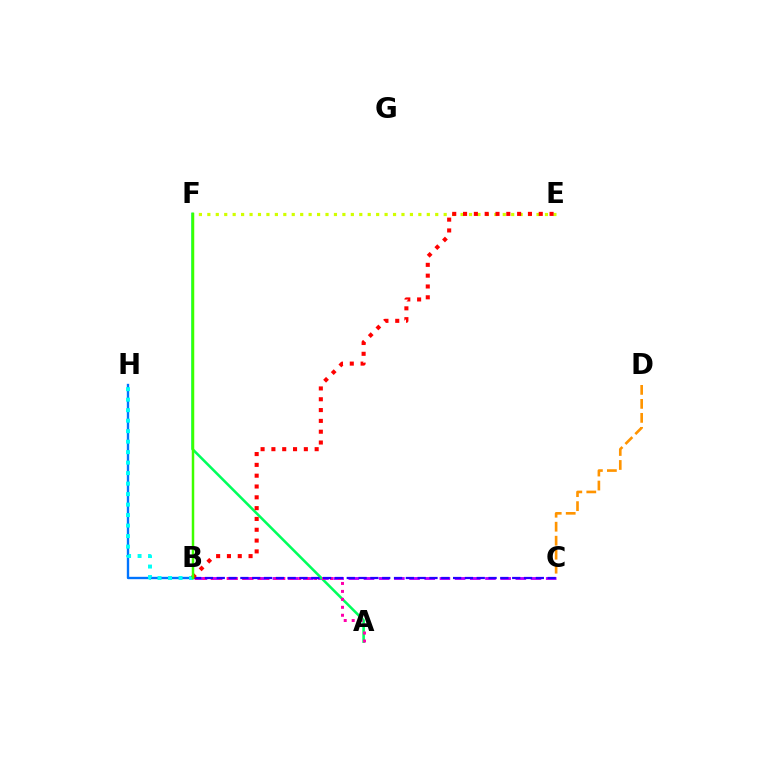{('B', 'C'): [{'color': '#b900ff', 'line_style': 'dashed', 'thickness': 2.06}, {'color': '#2500ff', 'line_style': 'dashed', 'thickness': 1.61}], ('C', 'D'): [{'color': '#ff9400', 'line_style': 'dashed', 'thickness': 1.9}], ('A', 'F'): [{'color': '#00ff5c', 'line_style': 'solid', 'thickness': 1.84}], ('B', 'H'): [{'color': '#0074ff', 'line_style': 'solid', 'thickness': 1.7}, {'color': '#00fff6', 'line_style': 'dotted', 'thickness': 2.85}], ('E', 'F'): [{'color': '#d1ff00', 'line_style': 'dotted', 'thickness': 2.29}], ('A', 'B'): [{'color': '#ff00ac', 'line_style': 'dotted', 'thickness': 2.16}], ('B', 'E'): [{'color': '#ff0000', 'line_style': 'dotted', 'thickness': 2.94}], ('B', 'F'): [{'color': '#3dff00', 'line_style': 'solid', 'thickness': 1.79}]}